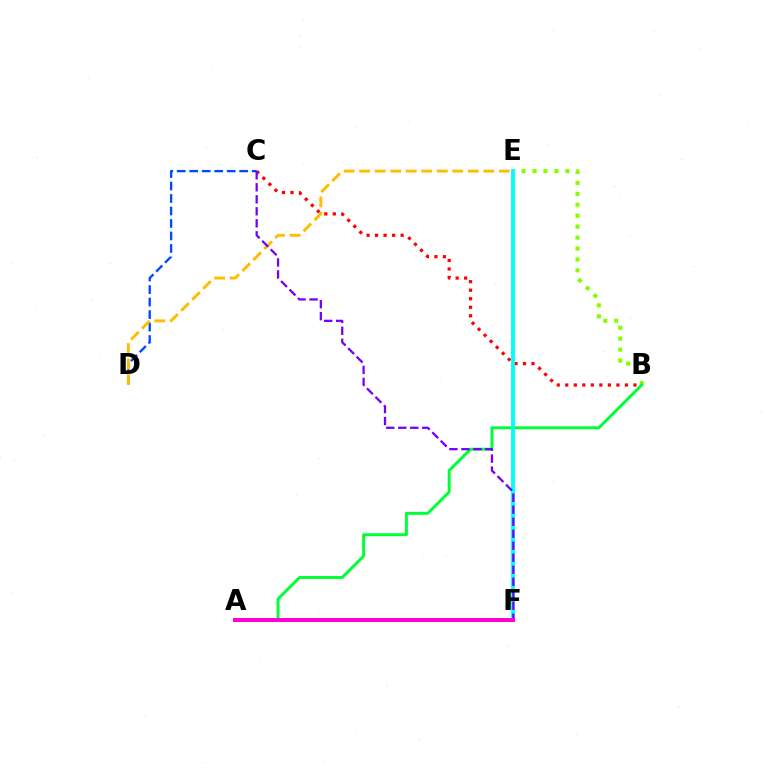{('C', 'D'): [{'color': '#004bff', 'line_style': 'dashed', 'thickness': 1.7}], ('B', 'E'): [{'color': '#84ff00', 'line_style': 'dotted', 'thickness': 2.97}], ('B', 'C'): [{'color': '#ff0000', 'line_style': 'dotted', 'thickness': 2.32}], ('D', 'E'): [{'color': '#ffbd00', 'line_style': 'dashed', 'thickness': 2.11}], ('A', 'B'): [{'color': '#00ff39', 'line_style': 'solid', 'thickness': 2.13}], ('E', 'F'): [{'color': '#00fff6', 'line_style': 'solid', 'thickness': 2.79}], ('C', 'F'): [{'color': '#7200ff', 'line_style': 'dashed', 'thickness': 1.63}], ('A', 'F'): [{'color': '#ff00cf', 'line_style': 'solid', 'thickness': 2.89}]}